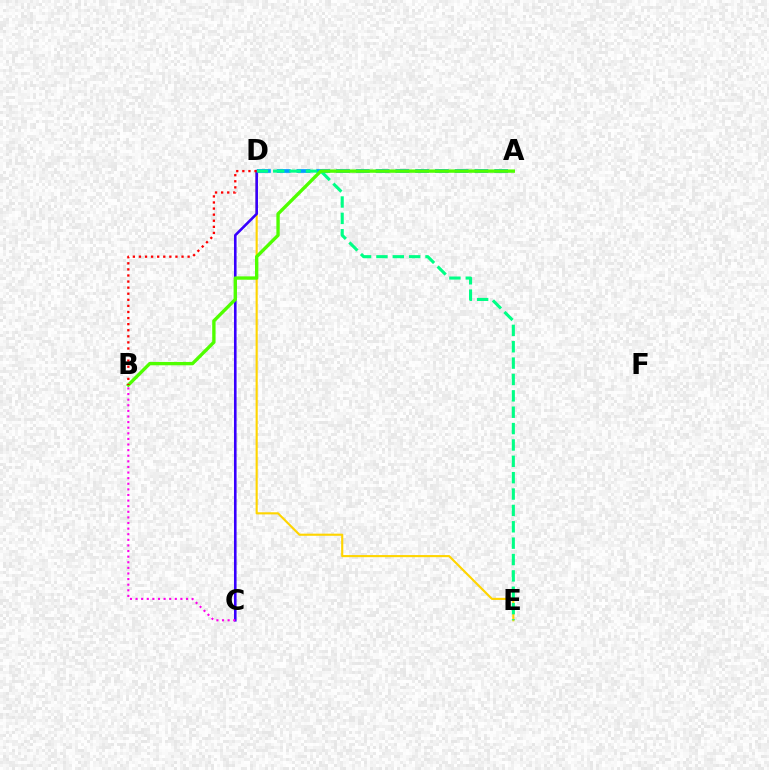{('A', 'D'): [{'color': '#009eff', 'line_style': 'dashed', 'thickness': 2.69}], ('D', 'E'): [{'color': '#ffd500', 'line_style': 'solid', 'thickness': 1.53}, {'color': '#00ff86', 'line_style': 'dashed', 'thickness': 2.22}], ('C', 'D'): [{'color': '#3700ff', 'line_style': 'solid', 'thickness': 1.88}], ('A', 'B'): [{'color': '#4fff00', 'line_style': 'solid', 'thickness': 2.41}], ('B', 'D'): [{'color': '#ff0000', 'line_style': 'dotted', 'thickness': 1.65}], ('B', 'C'): [{'color': '#ff00ed', 'line_style': 'dotted', 'thickness': 1.52}]}